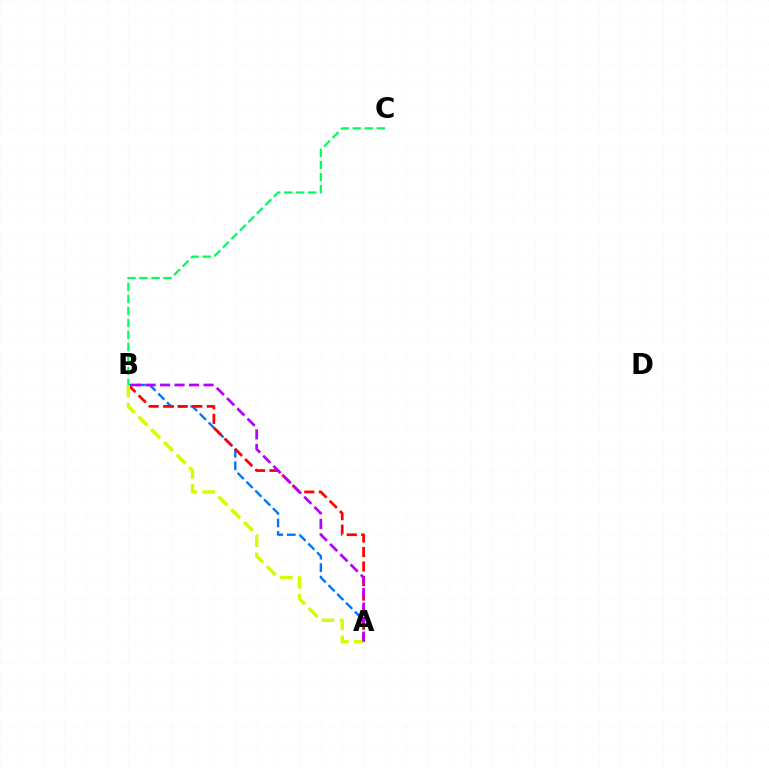{('A', 'B'): [{'color': '#0074ff', 'line_style': 'dashed', 'thickness': 1.7}, {'color': '#ff0000', 'line_style': 'dashed', 'thickness': 1.98}, {'color': '#d1ff00', 'line_style': 'dashed', 'thickness': 2.44}, {'color': '#b900ff', 'line_style': 'dashed', 'thickness': 1.97}], ('B', 'C'): [{'color': '#00ff5c', 'line_style': 'dashed', 'thickness': 1.63}]}